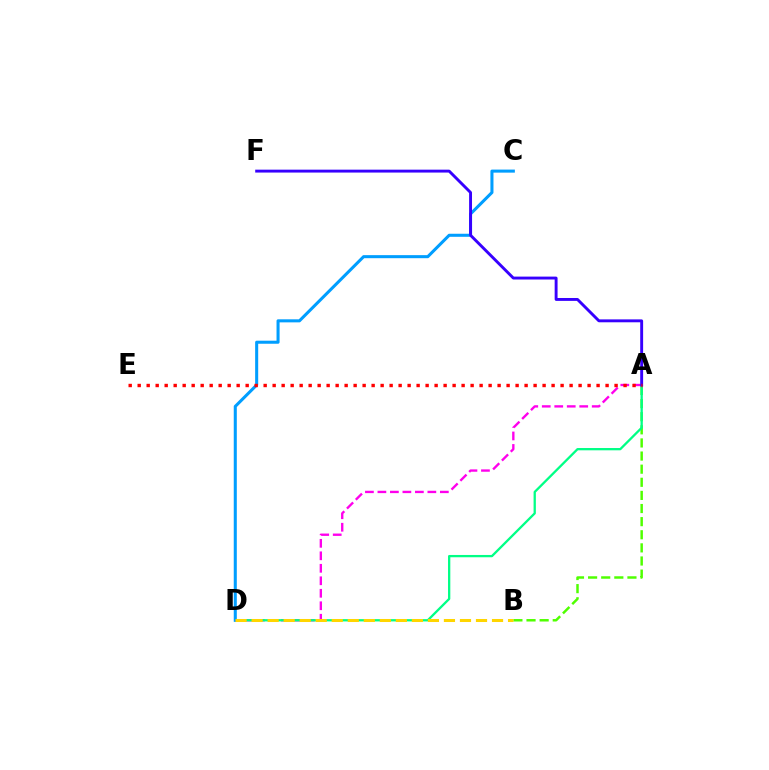{('A', 'B'): [{'color': '#4fff00', 'line_style': 'dashed', 'thickness': 1.78}], ('A', 'D'): [{'color': '#ff00ed', 'line_style': 'dashed', 'thickness': 1.7}, {'color': '#00ff86', 'line_style': 'solid', 'thickness': 1.65}], ('C', 'D'): [{'color': '#009eff', 'line_style': 'solid', 'thickness': 2.2}], ('B', 'D'): [{'color': '#ffd500', 'line_style': 'dashed', 'thickness': 2.18}], ('A', 'F'): [{'color': '#3700ff', 'line_style': 'solid', 'thickness': 2.09}], ('A', 'E'): [{'color': '#ff0000', 'line_style': 'dotted', 'thickness': 2.44}]}